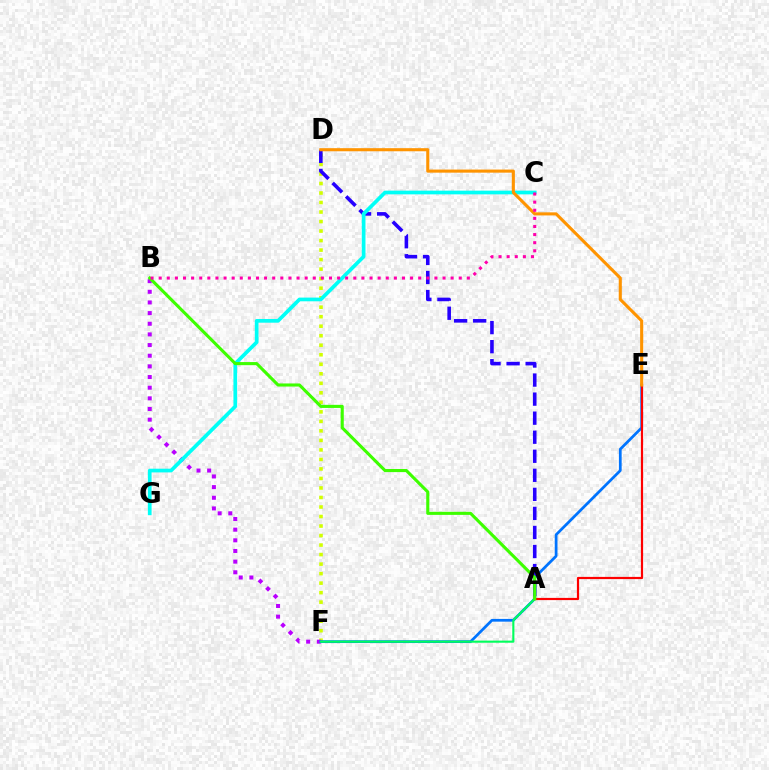{('D', 'F'): [{'color': '#d1ff00', 'line_style': 'dotted', 'thickness': 2.59}], ('B', 'F'): [{'color': '#b900ff', 'line_style': 'dotted', 'thickness': 2.9}], ('E', 'F'): [{'color': '#0074ff', 'line_style': 'solid', 'thickness': 1.98}], ('A', 'D'): [{'color': '#2500ff', 'line_style': 'dashed', 'thickness': 2.59}], ('A', 'E'): [{'color': '#ff0000', 'line_style': 'solid', 'thickness': 1.59}], ('C', 'G'): [{'color': '#00fff6', 'line_style': 'solid', 'thickness': 2.67}], ('D', 'E'): [{'color': '#ff9400', 'line_style': 'solid', 'thickness': 2.23}], ('A', 'F'): [{'color': '#00ff5c', 'line_style': 'solid', 'thickness': 1.52}], ('A', 'B'): [{'color': '#3dff00', 'line_style': 'solid', 'thickness': 2.23}], ('B', 'C'): [{'color': '#ff00ac', 'line_style': 'dotted', 'thickness': 2.2}]}